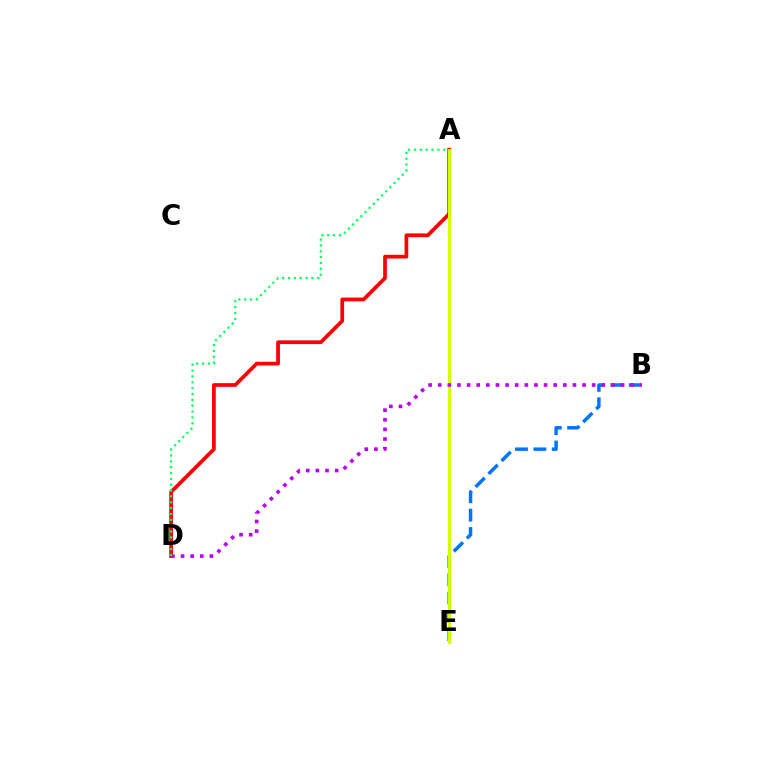{('A', 'D'): [{'color': '#ff0000', 'line_style': 'solid', 'thickness': 2.68}, {'color': '#00ff5c', 'line_style': 'dotted', 'thickness': 1.59}], ('B', 'E'): [{'color': '#0074ff', 'line_style': 'dashed', 'thickness': 2.5}], ('A', 'E'): [{'color': '#d1ff00', 'line_style': 'solid', 'thickness': 2.13}], ('B', 'D'): [{'color': '#b900ff', 'line_style': 'dotted', 'thickness': 2.61}]}